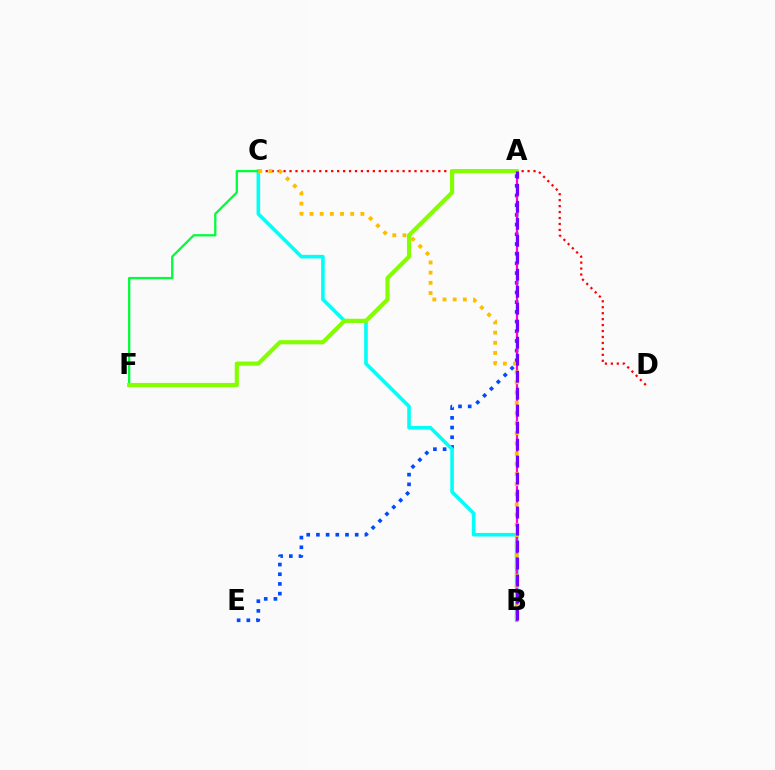{('C', 'D'): [{'color': '#ff0000', 'line_style': 'dotted', 'thickness': 1.62}], ('A', 'E'): [{'color': '#004bff', 'line_style': 'dotted', 'thickness': 2.63}], ('B', 'C'): [{'color': '#00fff6', 'line_style': 'solid', 'thickness': 2.59}, {'color': '#ffbd00', 'line_style': 'dotted', 'thickness': 2.77}], ('A', 'B'): [{'color': '#ff00cf', 'line_style': 'solid', 'thickness': 1.6}, {'color': '#7200ff', 'line_style': 'dashed', 'thickness': 2.31}], ('C', 'F'): [{'color': '#00ff39', 'line_style': 'solid', 'thickness': 1.64}], ('A', 'F'): [{'color': '#84ff00', 'line_style': 'solid', 'thickness': 2.98}]}